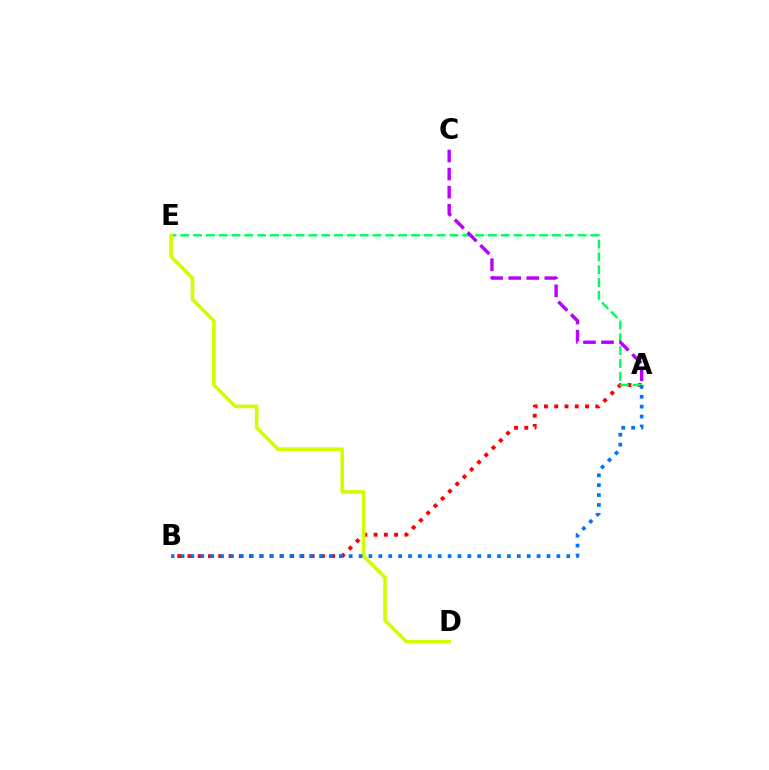{('A', 'B'): [{'color': '#ff0000', 'line_style': 'dotted', 'thickness': 2.79}, {'color': '#0074ff', 'line_style': 'dotted', 'thickness': 2.69}], ('A', 'E'): [{'color': '#00ff5c', 'line_style': 'dashed', 'thickness': 1.74}], ('A', 'C'): [{'color': '#b900ff', 'line_style': 'dashed', 'thickness': 2.45}], ('D', 'E'): [{'color': '#d1ff00', 'line_style': 'solid', 'thickness': 2.62}]}